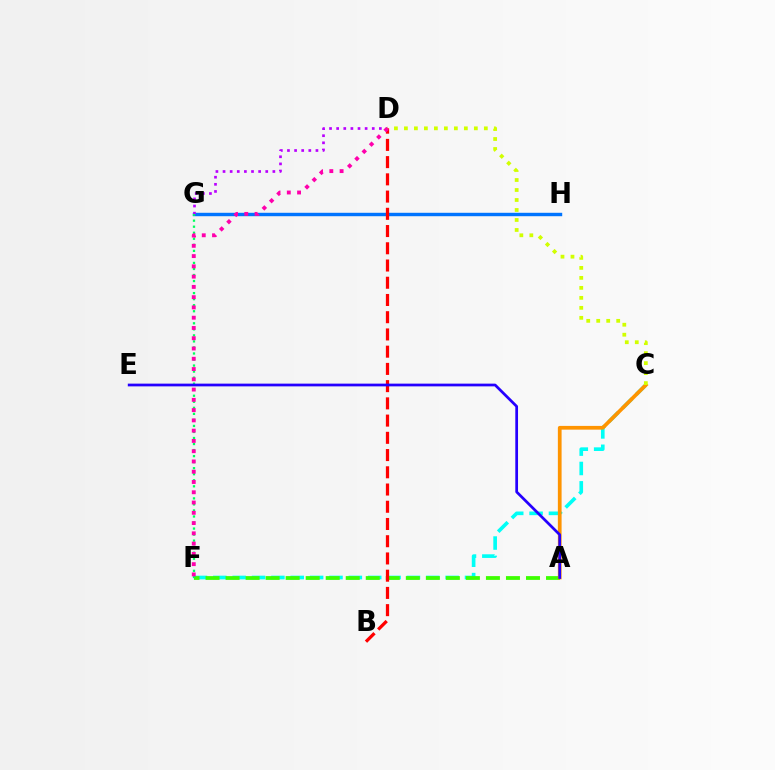{('C', 'F'): [{'color': '#00fff6', 'line_style': 'dashed', 'thickness': 2.63}], ('A', 'F'): [{'color': '#3dff00', 'line_style': 'dashed', 'thickness': 2.72}], ('A', 'C'): [{'color': '#ff9400', 'line_style': 'solid', 'thickness': 2.69}], ('G', 'H'): [{'color': '#0074ff', 'line_style': 'solid', 'thickness': 2.47}], ('D', 'G'): [{'color': '#b900ff', 'line_style': 'dotted', 'thickness': 1.93}], ('F', 'G'): [{'color': '#00ff5c', 'line_style': 'dotted', 'thickness': 1.64}], ('B', 'D'): [{'color': '#ff0000', 'line_style': 'dashed', 'thickness': 2.34}], ('A', 'E'): [{'color': '#2500ff', 'line_style': 'solid', 'thickness': 1.97}], ('C', 'D'): [{'color': '#d1ff00', 'line_style': 'dotted', 'thickness': 2.71}], ('D', 'F'): [{'color': '#ff00ac', 'line_style': 'dotted', 'thickness': 2.79}]}